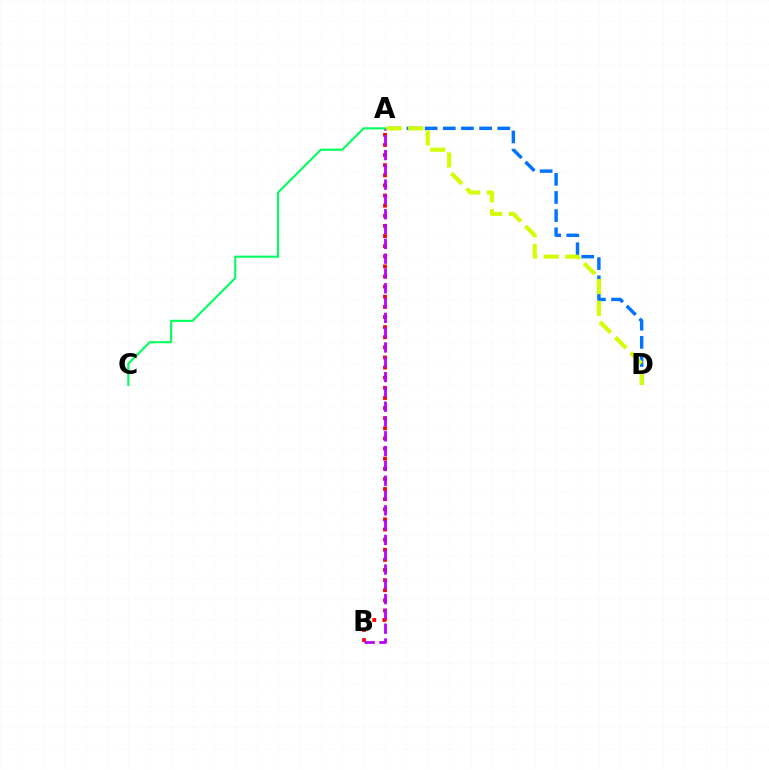{('A', 'B'): [{'color': '#ff0000', 'line_style': 'dotted', 'thickness': 2.75}, {'color': '#b900ff', 'line_style': 'dashed', 'thickness': 2.01}], ('A', 'D'): [{'color': '#0074ff', 'line_style': 'dashed', 'thickness': 2.47}, {'color': '#d1ff00', 'line_style': 'dashed', 'thickness': 2.95}], ('A', 'C'): [{'color': '#00ff5c', 'line_style': 'solid', 'thickness': 1.5}]}